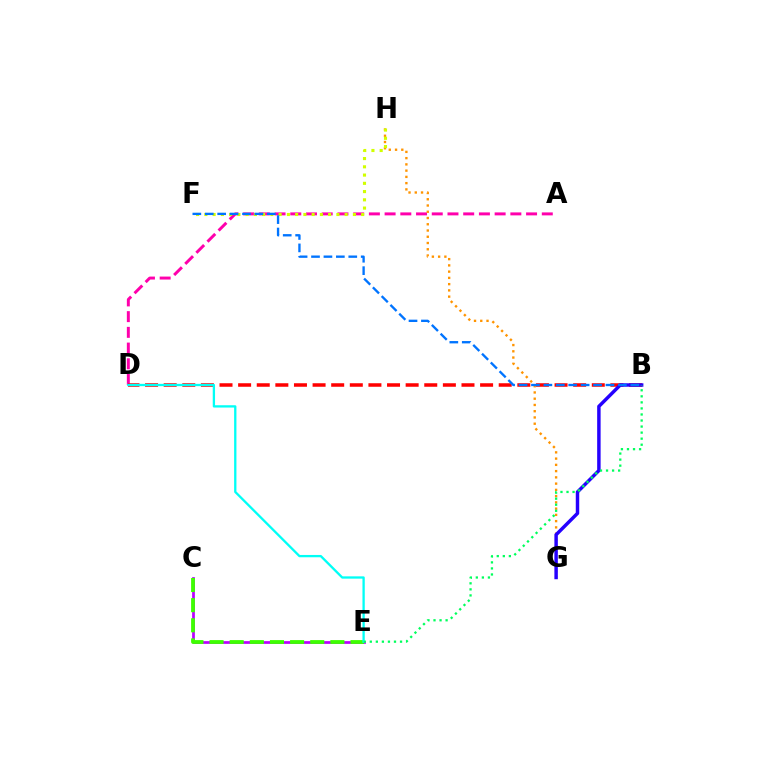{('A', 'D'): [{'color': '#ff00ac', 'line_style': 'dashed', 'thickness': 2.14}], ('C', 'E'): [{'color': '#b900ff', 'line_style': 'solid', 'thickness': 1.97}, {'color': '#3dff00', 'line_style': 'dashed', 'thickness': 2.74}], ('B', 'D'): [{'color': '#ff0000', 'line_style': 'dashed', 'thickness': 2.53}], ('G', 'H'): [{'color': '#ff9400', 'line_style': 'dotted', 'thickness': 1.7}], ('B', 'G'): [{'color': '#2500ff', 'line_style': 'solid', 'thickness': 2.48}], ('F', 'H'): [{'color': '#d1ff00', 'line_style': 'dotted', 'thickness': 2.24}], ('B', 'F'): [{'color': '#0074ff', 'line_style': 'dashed', 'thickness': 1.69}], ('D', 'E'): [{'color': '#00fff6', 'line_style': 'solid', 'thickness': 1.66}], ('B', 'E'): [{'color': '#00ff5c', 'line_style': 'dotted', 'thickness': 1.64}]}